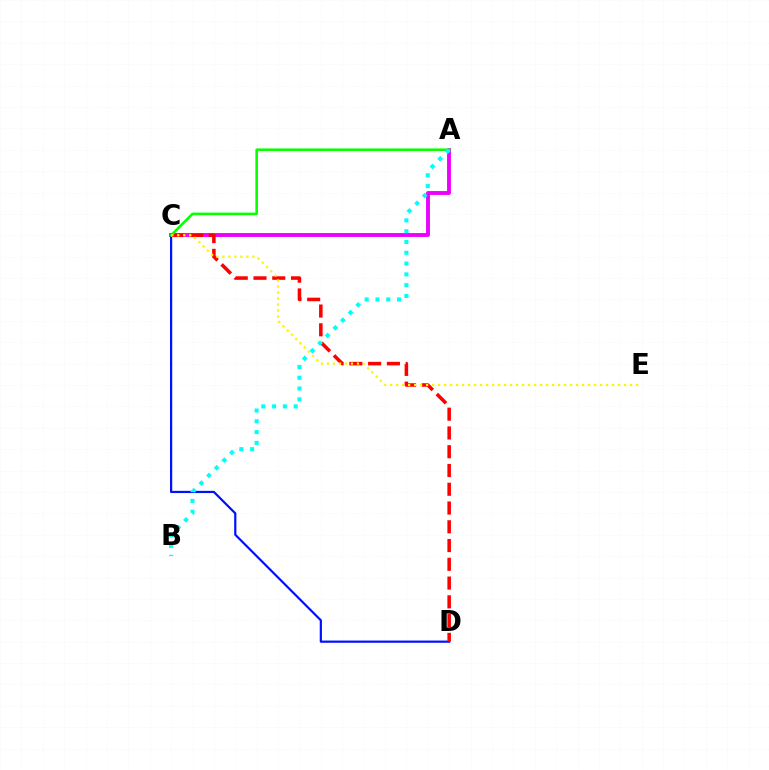{('A', 'C'): [{'color': '#ee00ff', 'line_style': 'solid', 'thickness': 2.8}, {'color': '#08ff00', 'line_style': 'solid', 'thickness': 1.86}], ('C', 'D'): [{'color': '#0010ff', 'line_style': 'solid', 'thickness': 1.59}, {'color': '#ff0000', 'line_style': 'dashed', 'thickness': 2.55}], ('A', 'B'): [{'color': '#00fff6', 'line_style': 'dotted', 'thickness': 2.93}], ('C', 'E'): [{'color': '#fcf500', 'line_style': 'dotted', 'thickness': 1.63}]}